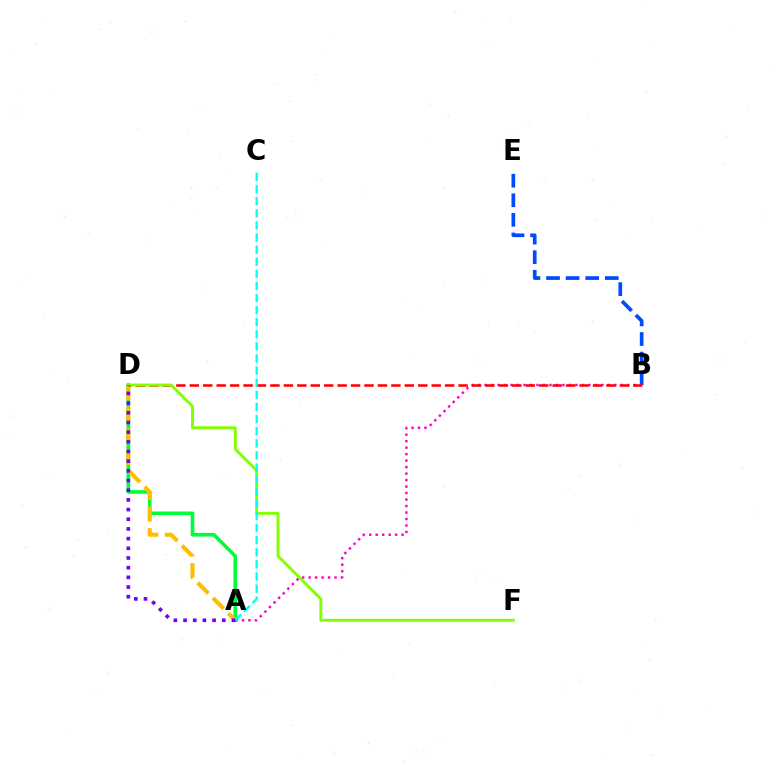{('B', 'E'): [{'color': '#004bff', 'line_style': 'dashed', 'thickness': 2.66}], ('A', 'D'): [{'color': '#00ff39', 'line_style': 'solid', 'thickness': 2.62}, {'color': '#ffbd00', 'line_style': 'dashed', 'thickness': 2.95}, {'color': '#7200ff', 'line_style': 'dotted', 'thickness': 2.63}], ('A', 'B'): [{'color': '#ff00cf', 'line_style': 'dotted', 'thickness': 1.76}], ('B', 'D'): [{'color': '#ff0000', 'line_style': 'dashed', 'thickness': 1.83}], ('D', 'F'): [{'color': '#84ff00', 'line_style': 'solid', 'thickness': 2.1}], ('A', 'C'): [{'color': '#00fff6', 'line_style': 'dashed', 'thickness': 1.64}]}